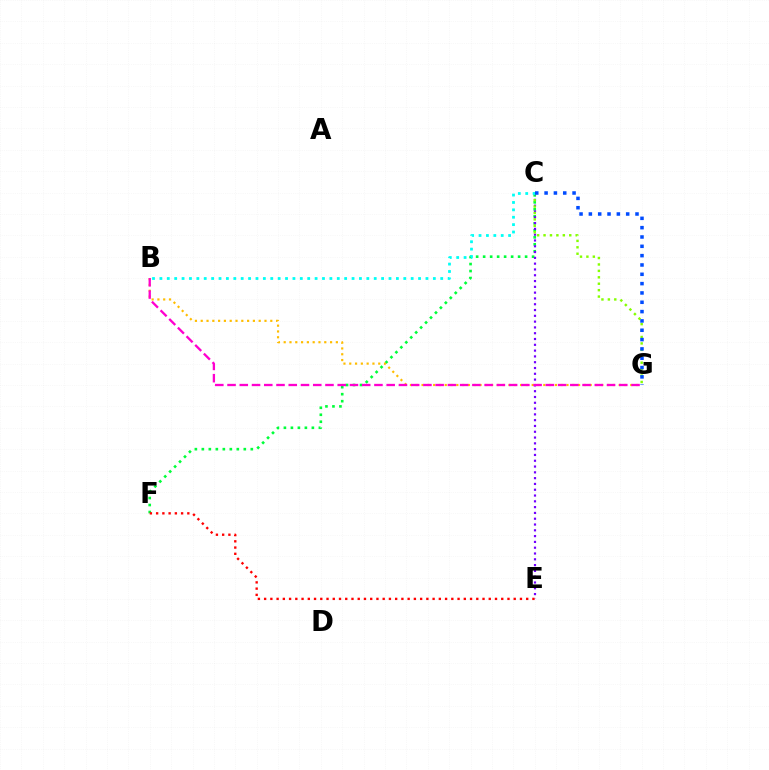{('C', 'F'): [{'color': '#00ff39', 'line_style': 'dotted', 'thickness': 1.9}], ('C', 'E'): [{'color': '#7200ff', 'line_style': 'dotted', 'thickness': 1.58}], ('C', 'G'): [{'color': '#84ff00', 'line_style': 'dotted', 'thickness': 1.75}, {'color': '#004bff', 'line_style': 'dotted', 'thickness': 2.53}], ('B', 'C'): [{'color': '#00fff6', 'line_style': 'dotted', 'thickness': 2.01}], ('B', 'G'): [{'color': '#ffbd00', 'line_style': 'dotted', 'thickness': 1.58}, {'color': '#ff00cf', 'line_style': 'dashed', 'thickness': 1.66}], ('E', 'F'): [{'color': '#ff0000', 'line_style': 'dotted', 'thickness': 1.7}]}